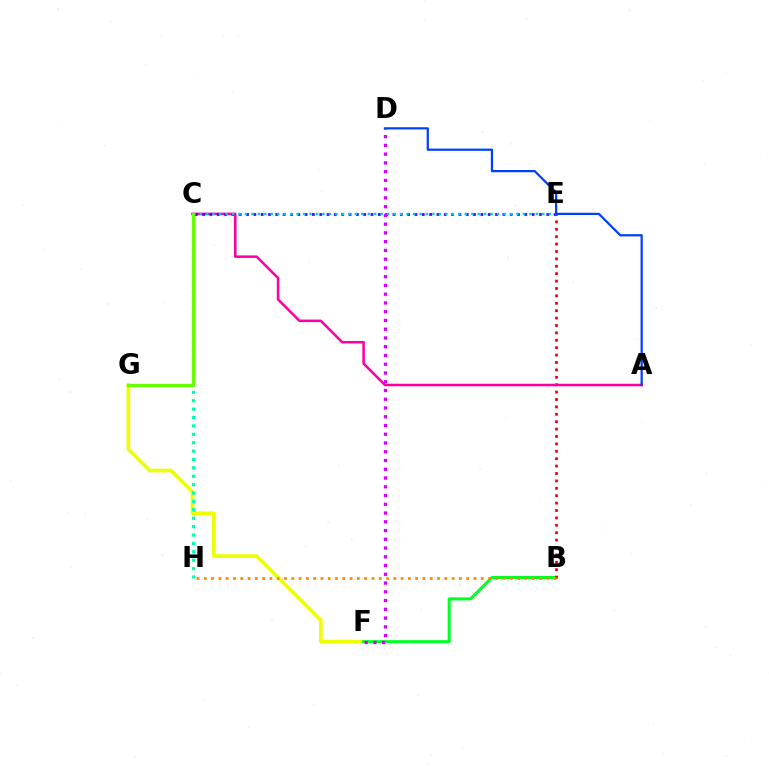{('F', 'G'): [{'color': '#eeff00', 'line_style': 'solid', 'thickness': 2.67}], ('B', 'F'): [{'color': '#00ff27', 'line_style': 'solid', 'thickness': 2.18}], ('B', 'E'): [{'color': '#ff0000', 'line_style': 'dotted', 'thickness': 2.01}], ('B', 'H'): [{'color': '#ff8800', 'line_style': 'dotted', 'thickness': 1.98}], ('C', 'H'): [{'color': '#00ffaf', 'line_style': 'dotted', 'thickness': 2.28}], ('A', 'C'): [{'color': '#ff00a0', 'line_style': 'solid', 'thickness': 1.83}], ('C', 'E'): [{'color': '#4f00ff', 'line_style': 'dotted', 'thickness': 1.99}, {'color': '#00c7ff', 'line_style': 'dotted', 'thickness': 1.76}], ('C', 'G'): [{'color': '#66ff00', 'line_style': 'solid', 'thickness': 2.34}], ('D', 'F'): [{'color': '#d600ff', 'line_style': 'dotted', 'thickness': 2.38}], ('A', 'D'): [{'color': '#003fff', 'line_style': 'solid', 'thickness': 1.6}]}